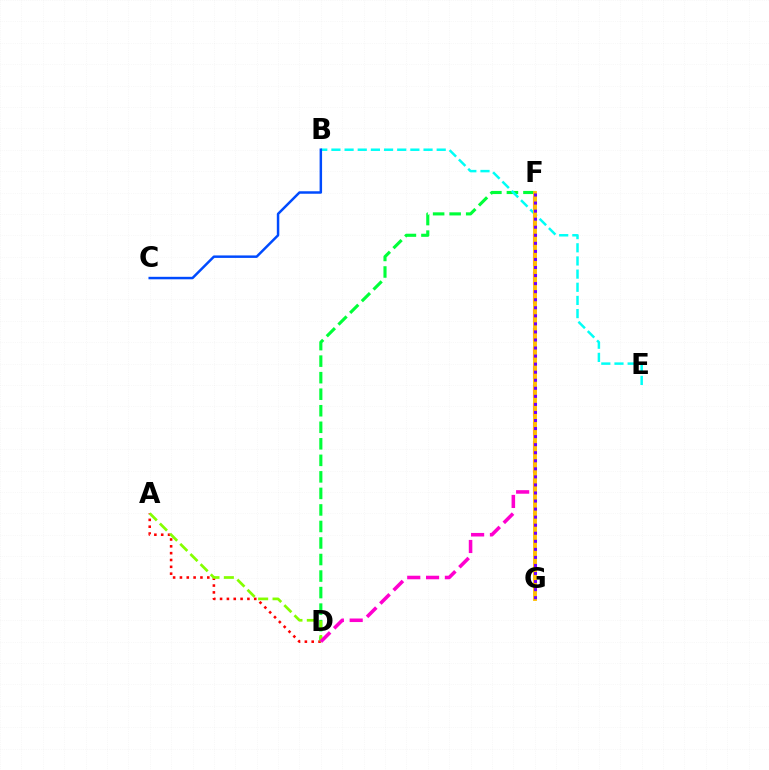{('D', 'F'): [{'color': '#00ff39', 'line_style': 'dashed', 'thickness': 2.25}, {'color': '#ff00cf', 'line_style': 'dashed', 'thickness': 2.56}], ('B', 'E'): [{'color': '#00fff6', 'line_style': 'dashed', 'thickness': 1.79}], ('A', 'D'): [{'color': '#ff0000', 'line_style': 'dotted', 'thickness': 1.86}, {'color': '#84ff00', 'line_style': 'dashed', 'thickness': 1.95}], ('F', 'G'): [{'color': '#ffbd00', 'line_style': 'solid', 'thickness': 2.77}, {'color': '#7200ff', 'line_style': 'dotted', 'thickness': 2.19}], ('B', 'C'): [{'color': '#004bff', 'line_style': 'solid', 'thickness': 1.79}]}